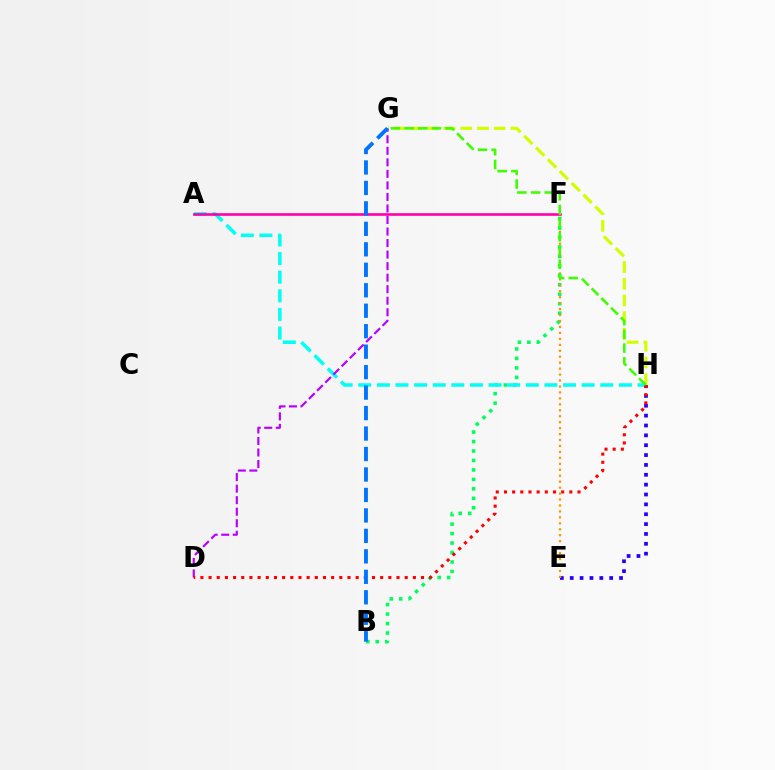{('G', 'H'): [{'color': '#d1ff00', 'line_style': 'dashed', 'thickness': 2.27}, {'color': '#3dff00', 'line_style': 'dashed', 'thickness': 1.86}], ('B', 'F'): [{'color': '#00ff5c', 'line_style': 'dotted', 'thickness': 2.57}], ('A', 'H'): [{'color': '#00fff6', 'line_style': 'dashed', 'thickness': 2.53}], ('A', 'F'): [{'color': '#ff00ac', 'line_style': 'solid', 'thickness': 1.89}], ('D', 'G'): [{'color': '#b900ff', 'line_style': 'dashed', 'thickness': 1.57}], ('E', 'H'): [{'color': '#2500ff', 'line_style': 'dotted', 'thickness': 2.68}], ('D', 'H'): [{'color': '#ff0000', 'line_style': 'dotted', 'thickness': 2.22}], ('B', 'G'): [{'color': '#0074ff', 'line_style': 'dashed', 'thickness': 2.78}], ('E', 'F'): [{'color': '#ff9400', 'line_style': 'dotted', 'thickness': 1.62}]}